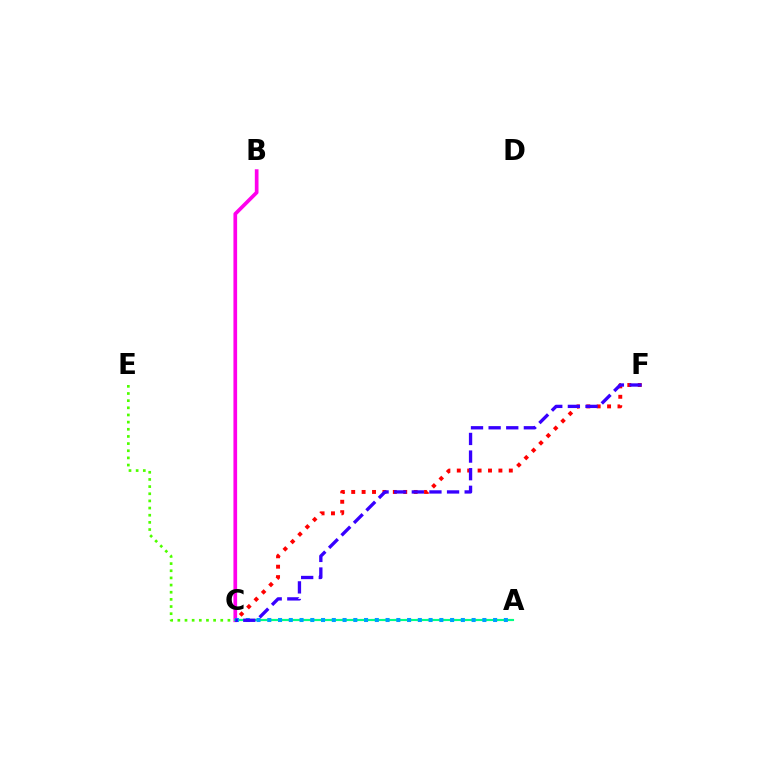{('A', 'C'): [{'color': '#ffd500', 'line_style': 'dashed', 'thickness': 1.52}, {'color': '#00ff86', 'line_style': 'solid', 'thickness': 1.53}, {'color': '#009eff', 'line_style': 'dotted', 'thickness': 2.92}], ('C', 'F'): [{'color': '#ff0000', 'line_style': 'dotted', 'thickness': 2.83}, {'color': '#3700ff', 'line_style': 'dashed', 'thickness': 2.39}], ('B', 'C'): [{'color': '#ff00ed', 'line_style': 'solid', 'thickness': 2.66}], ('C', 'E'): [{'color': '#4fff00', 'line_style': 'dotted', 'thickness': 1.94}]}